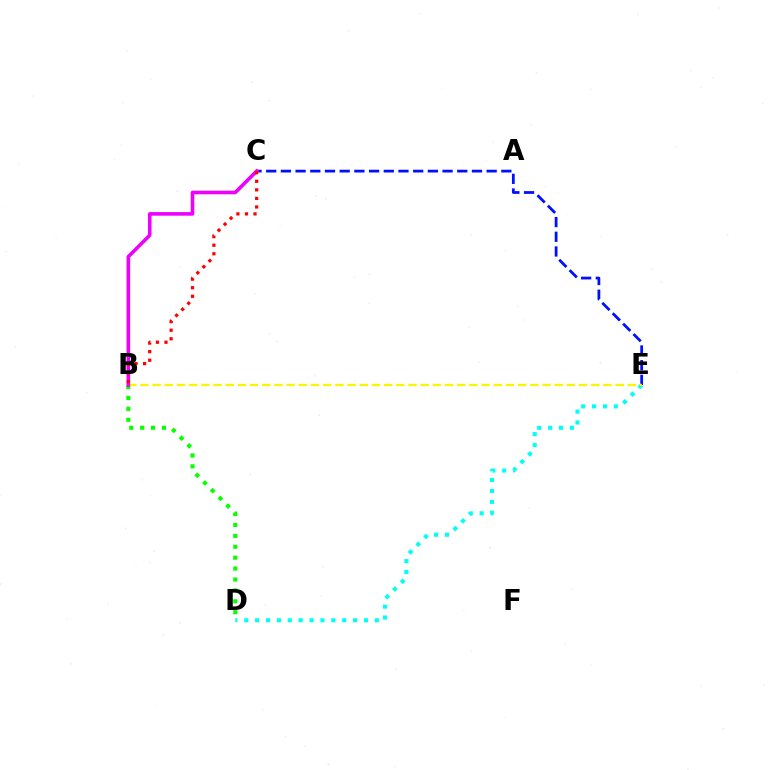{('B', 'D'): [{'color': '#08ff00', 'line_style': 'dotted', 'thickness': 2.96}], ('C', 'E'): [{'color': '#0010ff', 'line_style': 'dashed', 'thickness': 2.0}], ('D', 'E'): [{'color': '#00fff6', 'line_style': 'dotted', 'thickness': 2.96}], ('B', 'E'): [{'color': '#fcf500', 'line_style': 'dashed', 'thickness': 1.66}], ('B', 'C'): [{'color': '#ee00ff', 'line_style': 'solid', 'thickness': 2.59}, {'color': '#ff0000', 'line_style': 'dotted', 'thickness': 2.33}]}